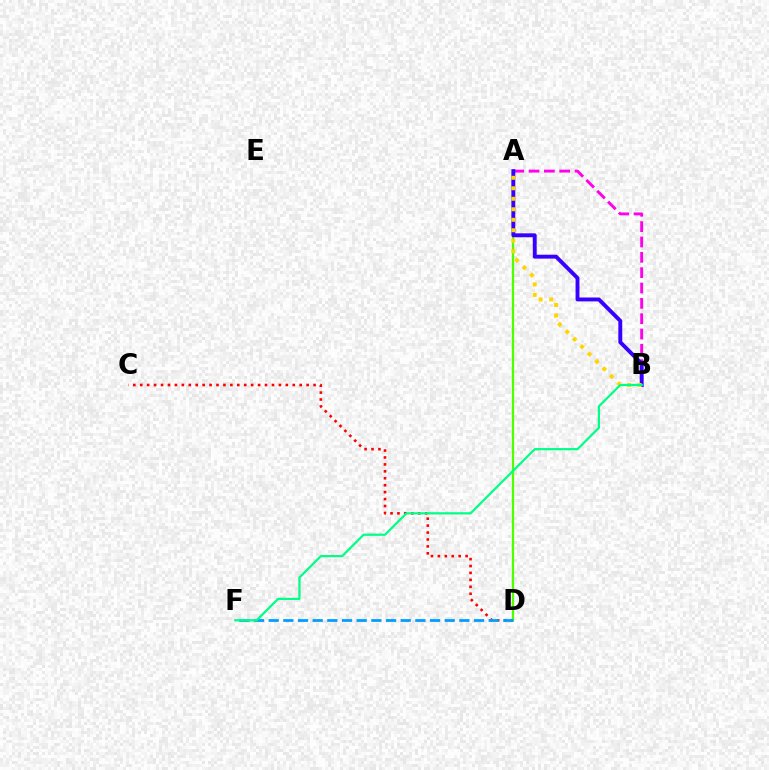{('C', 'D'): [{'color': '#ff0000', 'line_style': 'dotted', 'thickness': 1.88}], ('A', 'B'): [{'color': '#ff00ed', 'line_style': 'dashed', 'thickness': 2.08}, {'color': '#3700ff', 'line_style': 'solid', 'thickness': 2.8}, {'color': '#ffd500', 'line_style': 'dotted', 'thickness': 2.85}], ('A', 'D'): [{'color': '#4fff00', 'line_style': 'solid', 'thickness': 1.64}], ('D', 'F'): [{'color': '#009eff', 'line_style': 'dashed', 'thickness': 1.99}], ('B', 'F'): [{'color': '#00ff86', 'line_style': 'solid', 'thickness': 1.6}]}